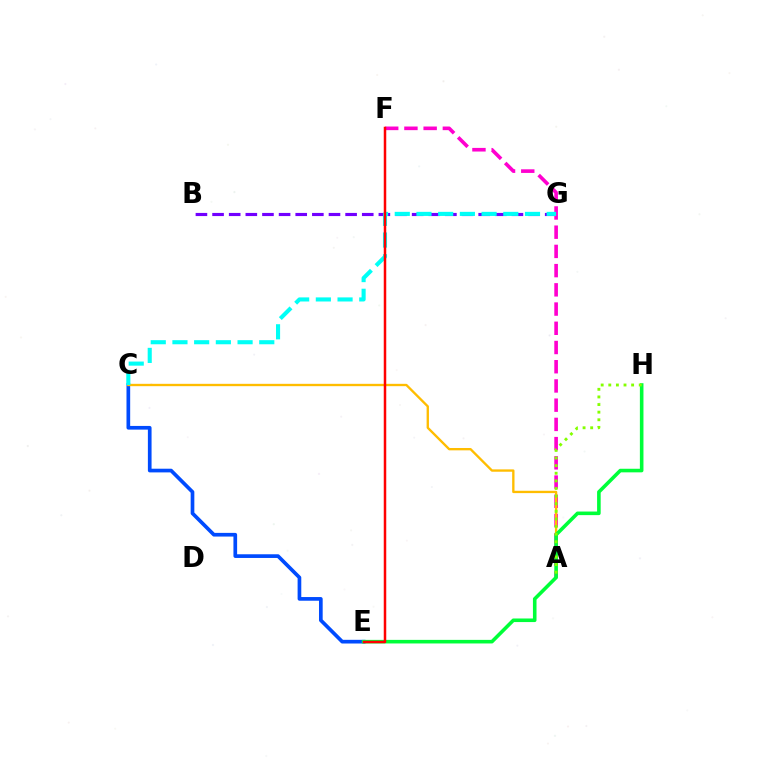{('B', 'G'): [{'color': '#7200ff', 'line_style': 'dashed', 'thickness': 2.26}], ('C', 'E'): [{'color': '#004bff', 'line_style': 'solid', 'thickness': 2.65}], ('A', 'F'): [{'color': '#ff00cf', 'line_style': 'dashed', 'thickness': 2.61}], ('A', 'C'): [{'color': '#ffbd00', 'line_style': 'solid', 'thickness': 1.69}], ('C', 'G'): [{'color': '#00fff6', 'line_style': 'dashed', 'thickness': 2.95}], ('E', 'H'): [{'color': '#00ff39', 'line_style': 'solid', 'thickness': 2.58}], ('E', 'F'): [{'color': '#ff0000', 'line_style': 'solid', 'thickness': 1.8}], ('A', 'H'): [{'color': '#84ff00', 'line_style': 'dotted', 'thickness': 2.07}]}